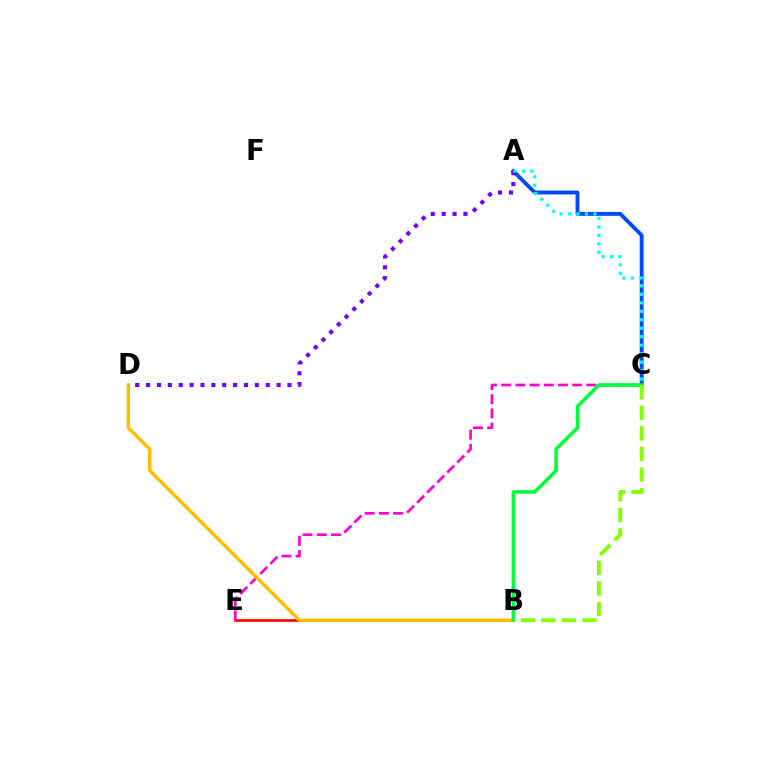{('B', 'E'): [{'color': '#ff0000', 'line_style': 'solid', 'thickness': 1.91}], ('A', 'C'): [{'color': '#004bff', 'line_style': 'solid', 'thickness': 2.8}, {'color': '#00fff6', 'line_style': 'dotted', 'thickness': 2.3}], ('C', 'E'): [{'color': '#ff00cf', 'line_style': 'dashed', 'thickness': 1.93}], ('B', 'D'): [{'color': '#ffbd00', 'line_style': 'solid', 'thickness': 2.52}], ('A', 'D'): [{'color': '#7200ff', 'line_style': 'dotted', 'thickness': 2.95}], ('B', 'C'): [{'color': '#00ff39', 'line_style': 'solid', 'thickness': 2.54}, {'color': '#84ff00', 'line_style': 'dashed', 'thickness': 2.8}]}